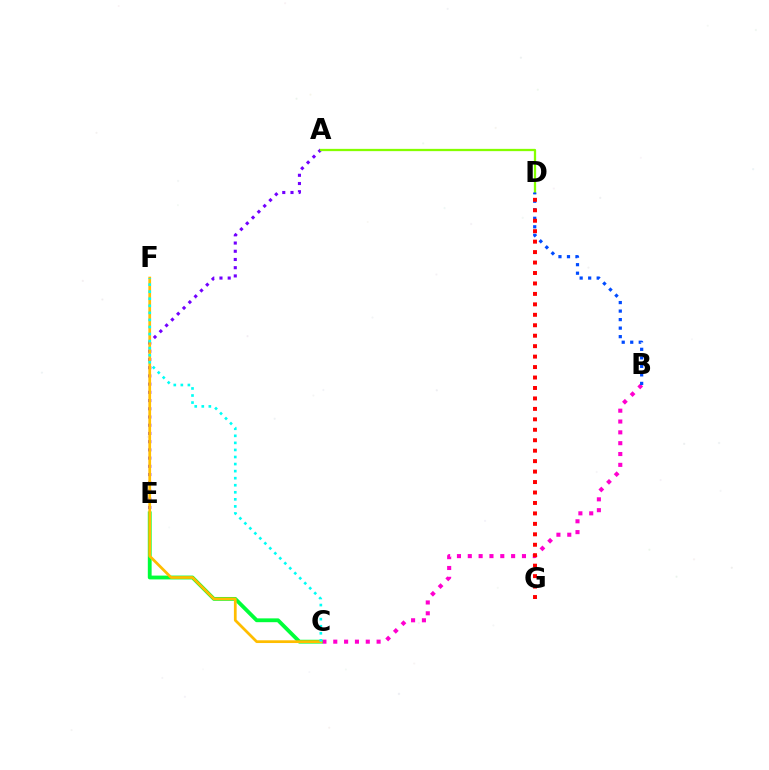{('B', 'C'): [{'color': '#ff00cf', 'line_style': 'dotted', 'thickness': 2.94}], ('A', 'E'): [{'color': '#7200ff', 'line_style': 'dotted', 'thickness': 2.23}], ('C', 'E'): [{'color': '#00ff39', 'line_style': 'solid', 'thickness': 2.75}], ('C', 'F'): [{'color': '#ffbd00', 'line_style': 'solid', 'thickness': 1.97}, {'color': '#00fff6', 'line_style': 'dotted', 'thickness': 1.92}], ('A', 'D'): [{'color': '#84ff00', 'line_style': 'solid', 'thickness': 1.64}], ('B', 'D'): [{'color': '#004bff', 'line_style': 'dotted', 'thickness': 2.31}], ('D', 'G'): [{'color': '#ff0000', 'line_style': 'dotted', 'thickness': 2.84}]}